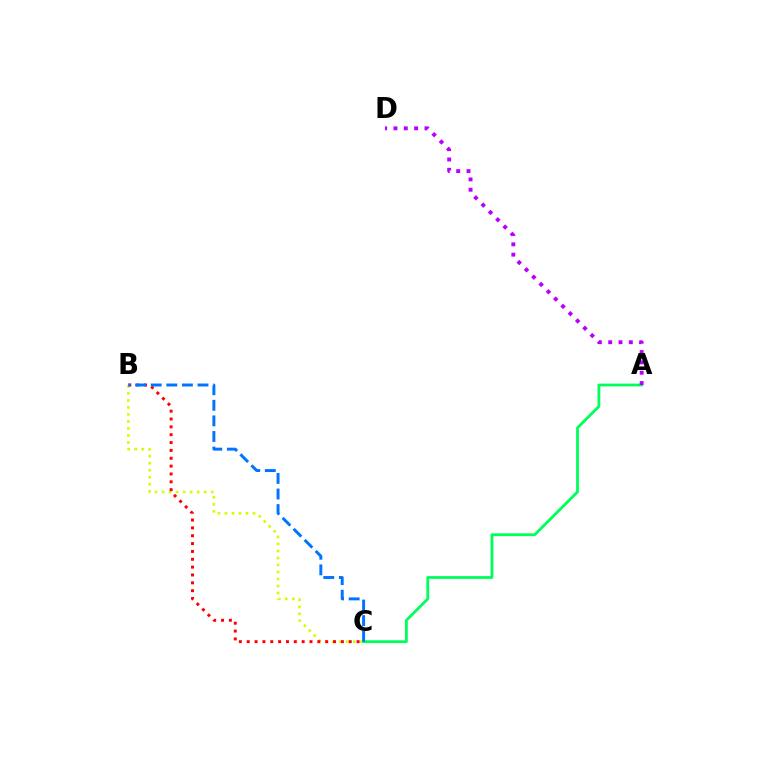{('B', 'C'): [{'color': '#d1ff00', 'line_style': 'dotted', 'thickness': 1.91}, {'color': '#ff0000', 'line_style': 'dotted', 'thickness': 2.13}, {'color': '#0074ff', 'line_style': 'dashed', 'thickness': 2.12}], ('A', 'C'): [{'color': '#00ff5c', 'line_style': 'solid', 'thickness': 2.02}], ('A', 'D'): [{'color': '#b900ff', 'line_style': 'dotted', 'thickness': 2.81}]}